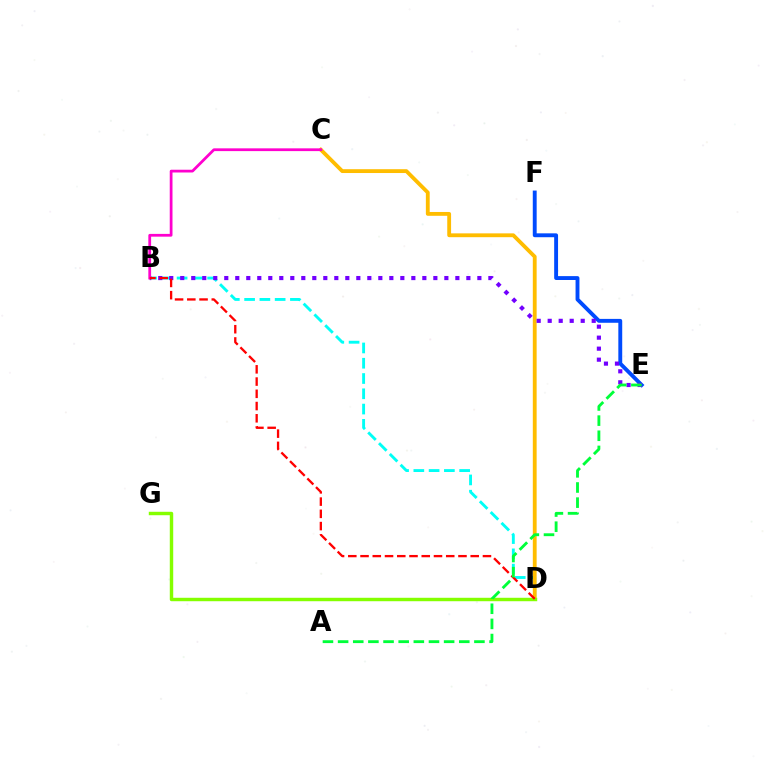{('B', 'D'): [{'color': '#00fff6', 'line_style': 'dashed', 'thickness': 2.08}, {'color': '#ff0000', 'line_style': 'dashed', 'thickness': 1.66}], ('C', 'D'): [{'color': '#ffbd00', 'line_style': 'solid', 'thickness': 2.76}], ('E', 'F'): [{'color': '#004bff', 'line_style': 'solid', 'thickness': 2.8}], ('B', 'E'): [{'color': '#7200ff', 'line_style': 'dotted', 'thickness': 2.99}], ('D', 'G'): [{'color': '#84ff00', 'line_style': 'solid', 'thickness': 2.48}], ('B', 'C'): [{'color': '#ff00cf', 'line_style': 'solid', 'thickness': 1.99}], ('A', 'E'): [{'color': '#00ff39', 'line_style': 'dashed', 'thickness': 2.06}]}